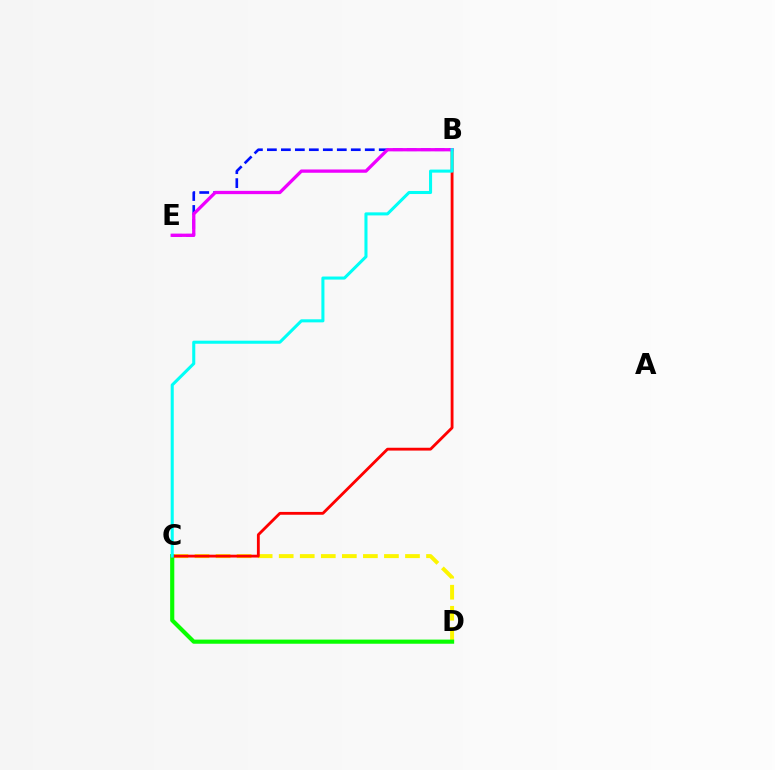{('B', 'E'): [{'color': '#0010ff', 'line_style': 'dashed', 'thickness': 1.9}, {'color': '#ee00ff', 'line_style': 'solid', 'thickness': 2.36}], ('C', 'D'): [{'color': '#fcf500', 'line_style': 'dashed', 'thickness': 2.86}, {'color': '#08ff00', 'line_style': 'solid', 'thickness': 2.98}], ('B', 'C'): [{'color': '#ff0000', 'line_style': 'solid', 'thickness': 2.04}, {'color': '#00fff6', 'line_style': 'solid', 'thickness': 2.2}]}